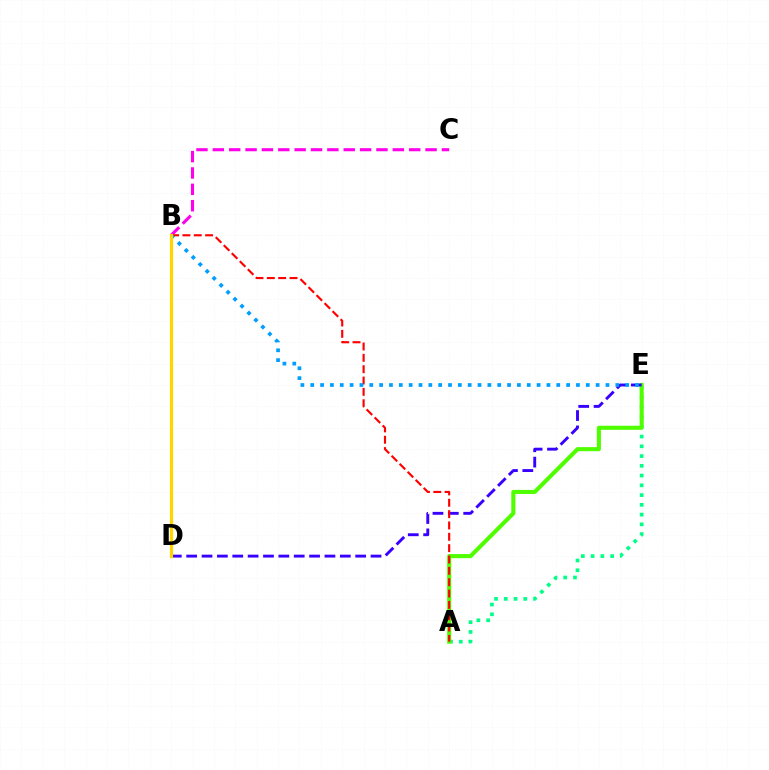{('B', 'C'): [{'color': '#ff00ed', 'line_style': 'dashed', 'thickness': 2.22}], ('A', 'E'): [{'color': '#00ff86', 'line_style': 'dotted', 'thickness': 2.65}, {'color': '#4fff00', 'line_style': 'solid', 'thickness': 2.94}], ('D', 'E'): [{'color': '#3700ff', 'line_style': 'dashed', 'thickness': 2.09}], ('A', 'B'): [{'color': '#ff0000', 'line_style': 'dashed', 'thickness': 1.54}], ('B', 'E'): [{'color': '#009eff', 'line_style': 'dotted', 'thickness': 2.67}], ('B', 'D'): [{'color': '#ffd500', 'line_style': 'solid', 'thickness': 2.3}]}